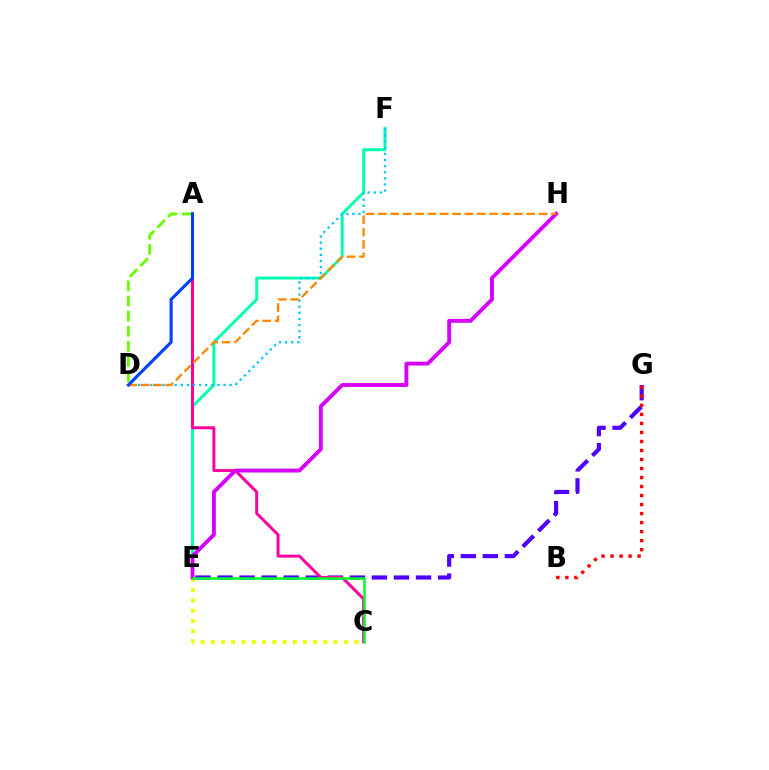{('E', 'G'): [{'color': '#4f00ff', 'line_style': 'dashed', 'thickness': 3.0}], ('E', 'F'): [{'color': '#00ffaf', 'line_style': 'solid', 'thickness': 2.11}], ('A', 'C'): [{'color': '#ff00a0', 'line_style': 'solid', 'thickness': 2.15}], ('D', 'F'): [{'color': '#00c7ff', 'line_style': 'dotted', 'thickness': 1.66}], ('B', 'G'): [{'color': '#ff0000', 'line_style': 'dotted', 'thickness': 2.45}], ('C', 'E'): [{'color': '#eeff00', 'line_style': 'dotted', 'thickness': 2.78}, {'color': '#00ff27', 'line_style': 'solid', 'thickness': 1.81}], ('E', 'H'): [{'color': '#d600ff', 'line_style': 'solid', 'thickness': 2.79}], ('A', 'D'): [{'color': '#66ff00', 'line_style': 'dashed', 'thickness': 2.05}, {'color': '#003fff', 'line_style': 'solid', 'thickness': 2.23}], ('D', 'H'): [{'color': '#ff8800', 'line_style': 'dashed', 'thickness': 1.68}]}